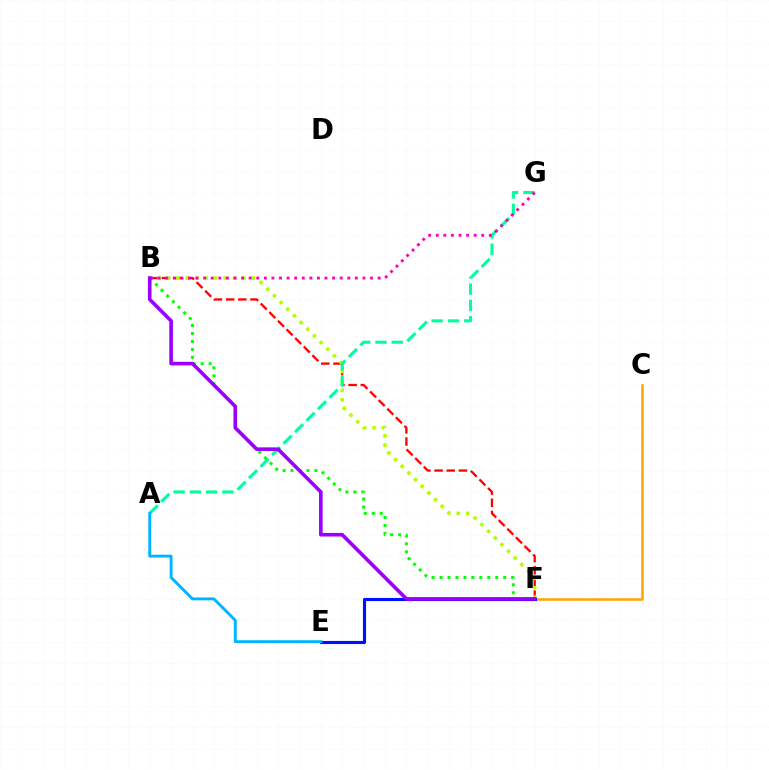{('B', 'F'): [{'color': '#ff0000', 'line_style': 'dashed', 'thickness': 1.65}, {'color': '#b3ff00', 'line_style': 'dotted', 'thickness': 2.56}, {'color': '#08ff00', 'line_style': 'dotted', 'thickness': 2.16}, {'color': '#9b00ff', 'line_style': 'solid', 'thickness': 2.6}], ('C', 'F'): [{'color': '#ffa500', 'line_style': 'solid', 'thickness': 1.82}], ('A', 'G'): [{'color': '#00ff9d', 'line_style': 'dashed', 'thickness': 2.21}], ('E', 'F'): [{'color': '#0010ff', 'line_style': 'solid', 'thickness': 2.25}], ('B', 'G'): [{'color': '#ff00bd', 'line_style': 'dotted', 'thickness': 2.06}], ('A', 'E'): [{'color': '#00b5ff', 'line_style': 'solid', 'thickness': 2.09}]}